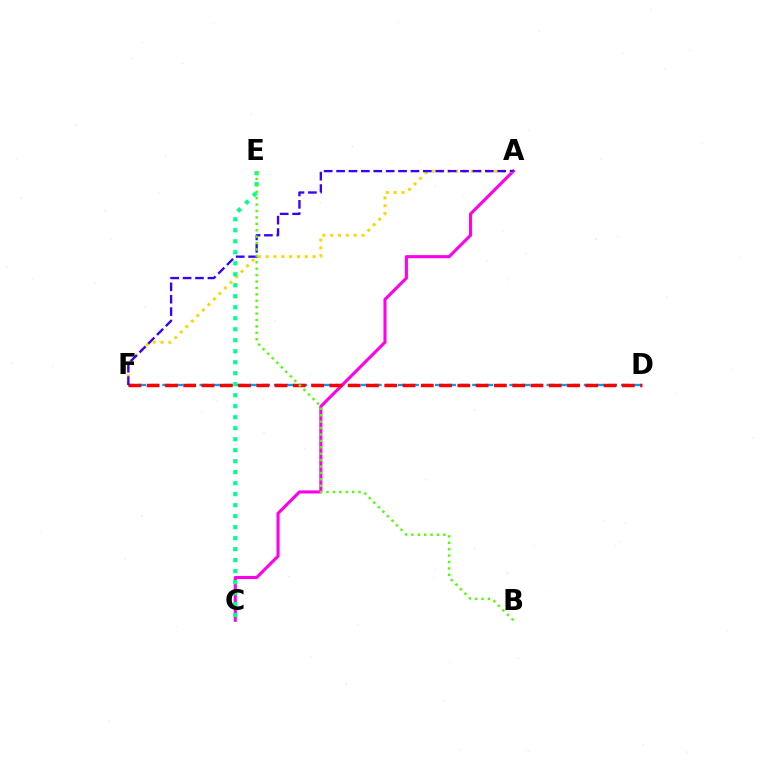{('D', 'F'): [{'color': '#009eff', 'line_style': 'dashed', 'thickness': 1.68}, {'color': '#ff0000', 'line_style': 'dashed', 'thickness': 2.48}], ('A', 'C'): [{'color': '#ff00ed', 'line_style': 'solid', 'thickness': 2.23}], ('A', 'F'): [{'color': '#ffd500', 'line_style': 'dotted', 'thickness': 2.12}, {'color': '#3700ff', 'line_style': 'dashed', 'thickness': 1.68}], ('C', 'E'): [{'color': '#00ff86', 'line_style': 'dotted', 'thickness': 2.99}], ('B', 'E'): [{'color': '#4fff00', 'line_style': 'dotted', 'thickness': 1.74}]}